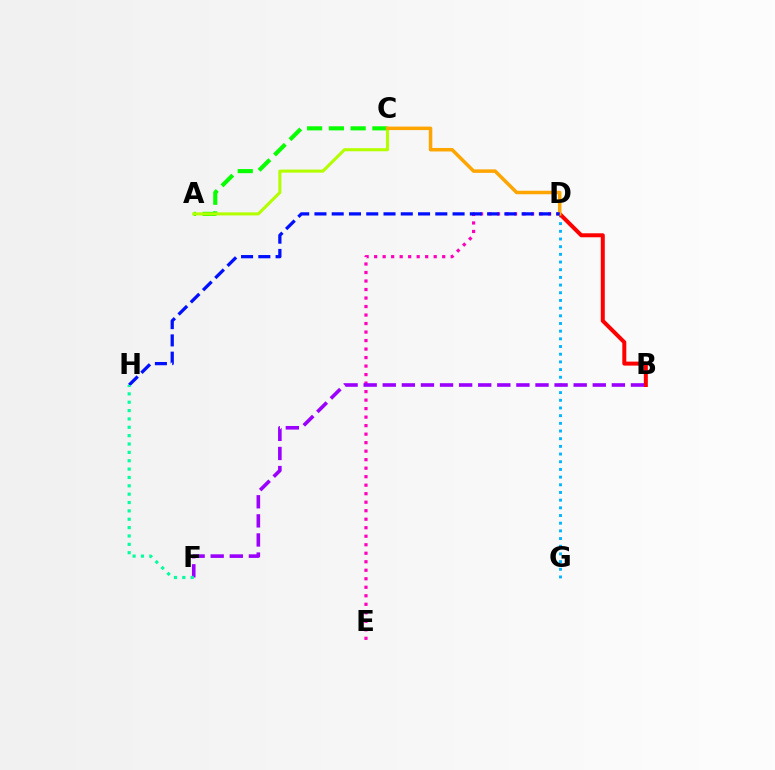{('D', 'G'): [{'color': '#00b5ff', 'line_style': 'dotted', 'thickness': 2.09}], ('B', 'D'): [{'color': '#ff0000', 'line_style': 'solid', 'thickness': 2.88}], ('A', 'C'): [{'color': '#08ff00', 'line_style': 'dashed', 'thickness': 2.96}, {'color': '#b3ff00', 'line_style': 'solid', 'thickness': 2.21}], ('D', 'E'): [{'color': '#ff00bd', 'line_style': 'dotted', 'thickness': 2.31}], ('B', 'F'): [{'color': '#9b00ff', 'line_style': 'dashed', 'thickness': 2.59}], ('C', 'D'): [{'color': '#ffa500', 'line_style': 'solid', 'thickness': 2.52}], ('D', 'H'): [{'color': '#0010ff', 'line_style': 'dashed', 'thickness': 2.35}], ('F', 'H'): [{'color': '#00ff9d', 'line_style': 'dotted', 'thickness': 2.27}]}